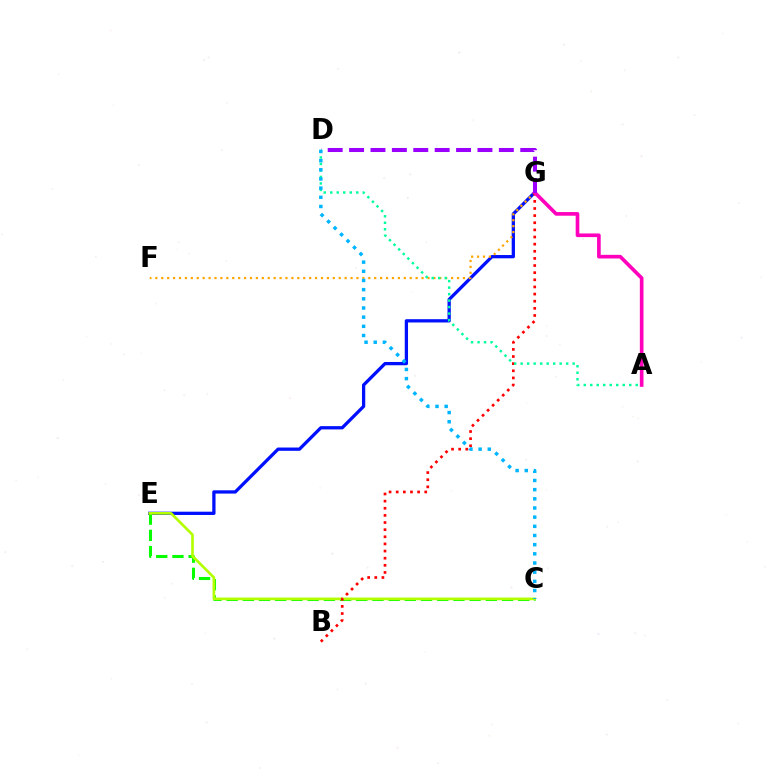{('E', 'G'): [{'color': '#0010ff', 'line_style': 'solid', 'thickness': 2.36}], ('F', 'G'): [{'color': '#ffa500', 'line_style': 'dotted', 'thickness': 1.61}], ('C', 'E'): [{'color': '#08ff00', 'line_style': 'dashed', 'thickness': 2.2}, {'color': '#b3ff00', 'line_style': 'solid', 'thickness': 1.92}], ('B', 'G'): [{'color': '#ff0000', 'line_style': 'dotted', 'thickness': 1.94}], ('A', 'D'): [{'color': '#00ff9d', 'line_style': 'dotted', 'thickness': 1.77}], ('A', 'G'): [{'color': '#ff00bd', 'line_style': 'solid', 'thickness': 2.62}], ('D', 'G'): [{'color': '#9b00ff', 'line_style': 'dashed', 'thickness': 2.91}], ('C', 'D'): [{'color': '#00b5ff', 'line_style': 'dotted', 'thickness': 2.49}]}